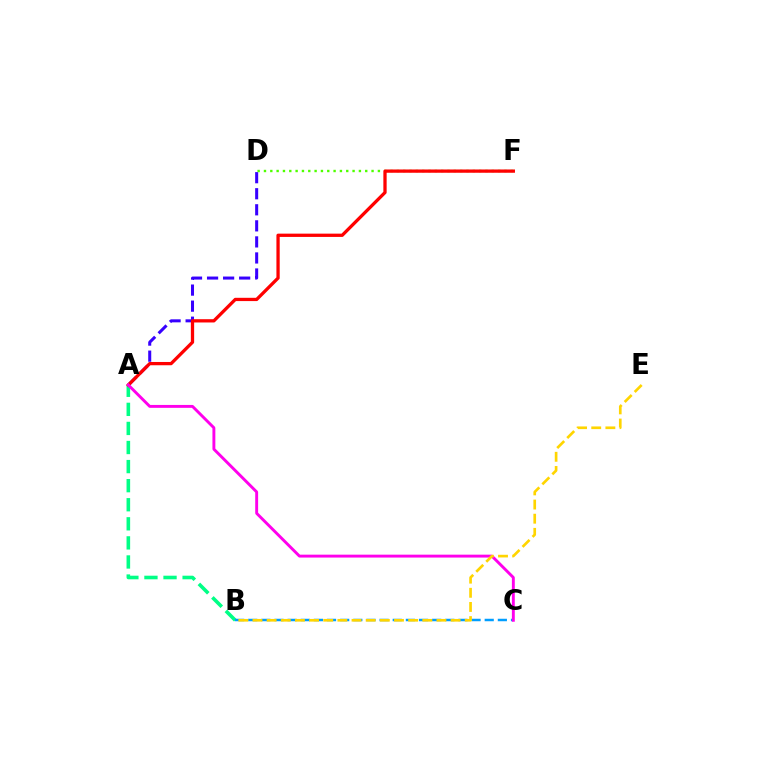{('A', 'B'): [{'color': '#00ff86', 'line_style': 'dashed', 'thickness': 2.59}], ('B', 'C'): [{'color': '#009eff', 'line_style': 'dashed', 'thickness': 1.78}], ('A', 'D'): [{'color': '#3700ff', 'line_style': 'dashed', 'thickness': 2.18}], ('D', 'F'): [{'color': '#4fff00', 'line_style': 'dotted', 'thickness': 1.72}], ('A', 'F'): [{'color': '#ff0000', 'line_style': 'solid', 'thickness': 2.36}], ('A', 'C'): [{'color': '#ff00ed', 'line_style': 'solid', 'thickness': 2.09}], ('B', 'E'): [{'color': '#ffd500', 'line_style': 'dashed', 'thickness': 1.92}]}